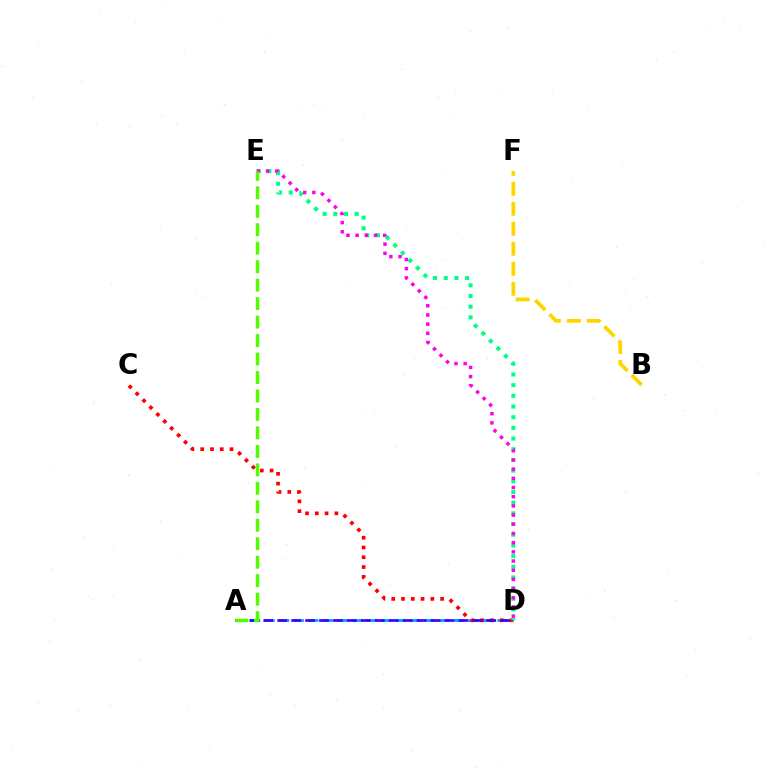{('A', 'D'): [{'color': '#009eff', 'line_style': 'dashed', 'thickness': 1.98}, {'color': '#3700ff', 'line_style': 'dashed', 'thickness': 1.89}], ('C', 'D'): [{'color': '#ff0000', 'line_style': 'dotted', 'thickness': 2.66}], ('D', 'E'): [{'color': '#00ff86', 'line_style': 'dotted', 'thickness': 2.9}, {'color': '#ff00ed', 'line_style': 'dotted', 'thickness': 2.5}], ('A', 'E'): [{'color': '#4fff00', 'line_style': 'dashed', 'thickness': 2.51}], ('B', 'F'): [{'color': '#ffd500', 'line_style': 'dashed', 'thickness': 2.72}]}